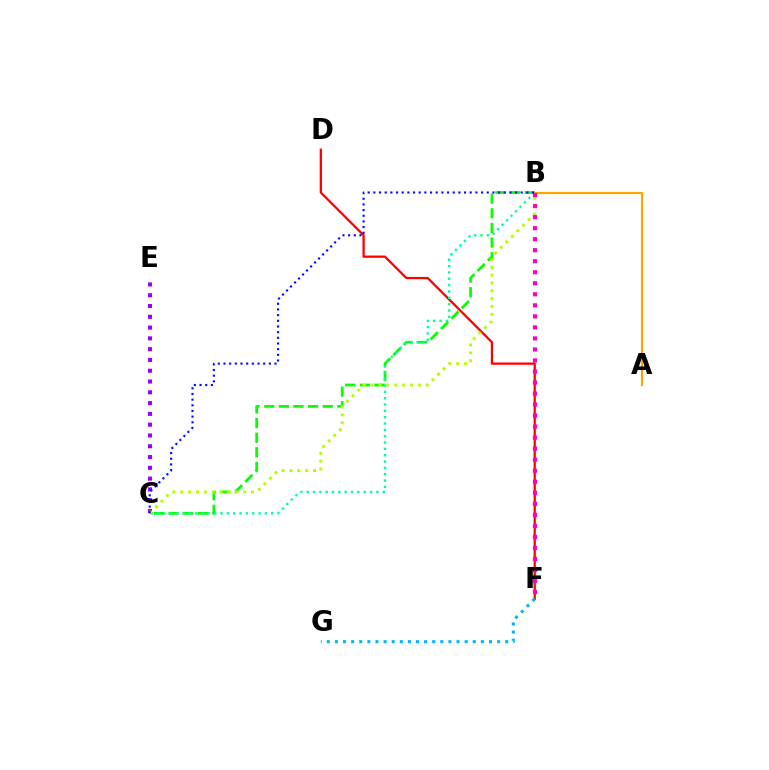{('D', 'F'): [{'color': '#ff0000', 'line_style': 'solid', 'thickness': 1.64}], ('C', 'E'): [{'color': '#9b00ff', 'line_style': 'dotted', 'thickness': 2.93}], ('B', 'C'): [{'color': '#08ff00', 'line_style': 'dashed', 'thickness': 1.99}, {'color': '#00ff9d', 'line_style': 'dotted', 'thickness': 1.72}, {'color': '#b3ff00', 'line_style': 'dotted', 'thickness': 2.14}, {'color': '#0010ff', 'line_style': 'dotted', 'thickness': 1.54}], ('A', 'B'): [{'color': '#ffa500', 'line_style': 'solid', 'thickness': 1.57}], ('F', 'G'): [{'color': '#00b5ff', 'line_style': 'dotted', 'thickness': 2.2}], ('B', 'F'): [{'color': '#ff00bd', 'line_style': 'dotted', 'thickness': 3.0}]}